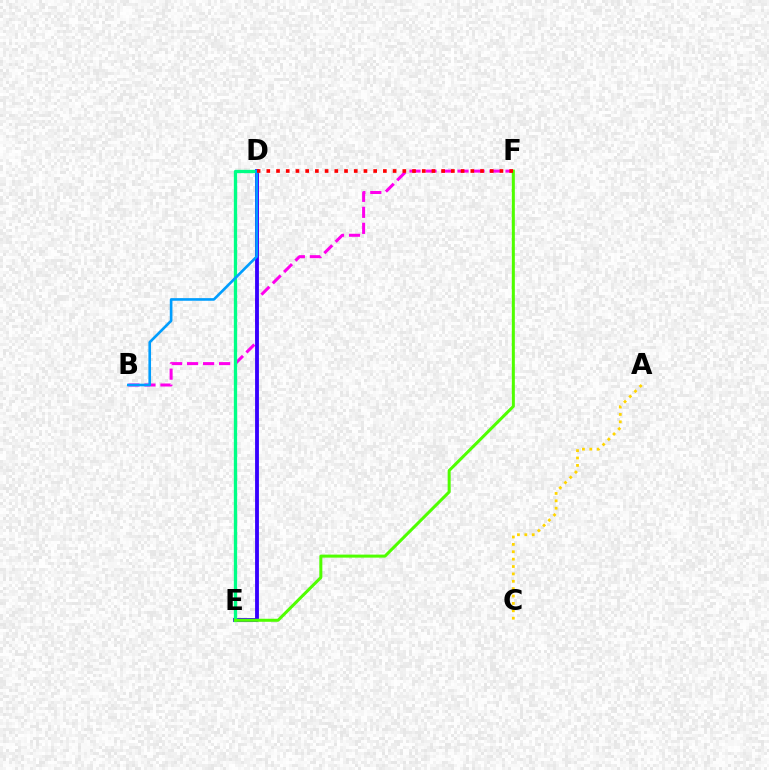{('B', 'F'): [{'color': '#ff00ed', 'line_style': 'dashed', 'thickness': 2.18}], ('D', 'E'): [{'color': '#3700ff', 'line_style': 'solid', 'thickness': 2.76}, {'color': '#00ff86', 'line_style': 'solid', 'thickness': 2.39}], ('E', 'F'): [{'color': '#4fff00', 'line_style': 'solid', 'thickness': 2.17}], ('B', 'D'): [{'color': '#009eff', 'line_style': 'solid', 'thickness': 1.9}], ('D', 'F'): [{'color': '#ff0000', 'line_style': 'dotted', 'thickness': 2.64}], ('A', 'C'): [{'color': '#ffd500', 'line_style': 'dotted', 'thickness': 2.01}]}